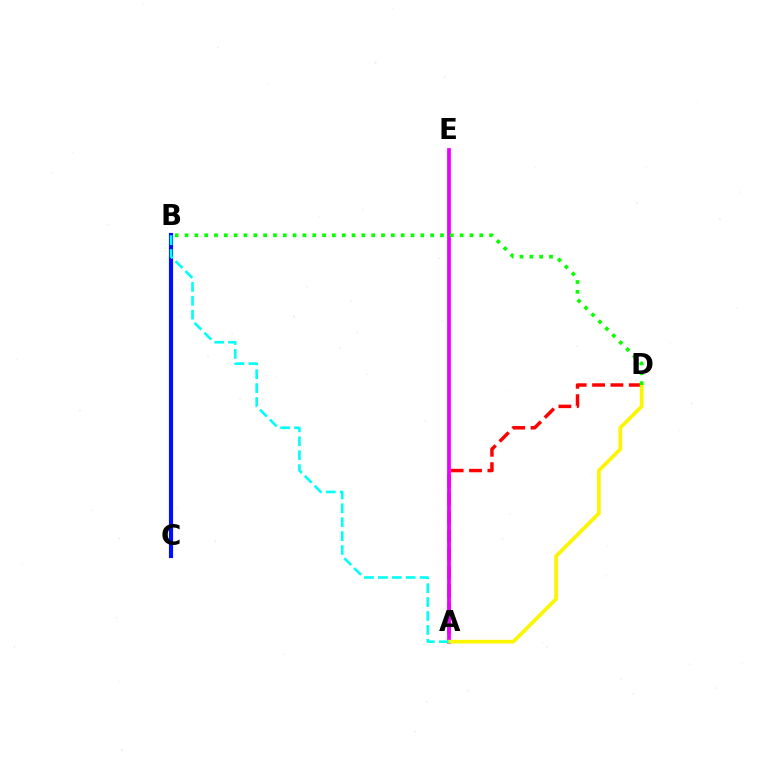{('A', 'D'): [{'color': '#ff0000', 'line_style': 'dashed', 'thickness': 2.49}, {'color': '#fcf500', 'line_style': 'solid', 'thickness': 2.65}], ('A', 'E'): [{'color': '#ee00ff', 'line_style': 'solid', 'thickness': 2.71}], ('B', 'D'): [{'color': '#08ff00', 'line_style': 'dotted', 'thickness': 2.67}], ('B', 'C'): [{'color': '#0010ff', 'line_style': 'solid', 'thickness': 2.99}], ('A', 'B'): [{'color': '#00fff6', 'line_style': 'dashed', 'thickness': 1.89}]}